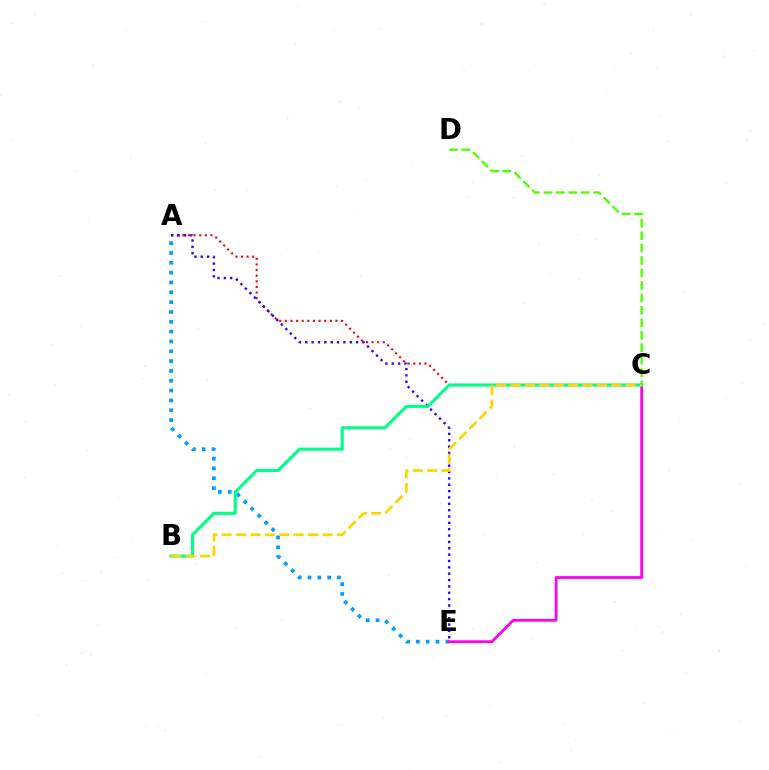{('A', 'E'): [{'color': '#009eff', 'line_style': 'dotted', 'thickness': 2.67}, {'color': '#3700ff', 'line_style': 'dotted', 'thickness': 1.73}], ('A', 'C'): [{'color': '#ff0000', 'line_style': 'dotted', 'thickness': 1.53}], ('C', 'D'): [{'color': '#4fff00', 'line_style': 'dashed', 'thickness': 1.69}], ('C', 'E'): [{'color': '#ff00ed', 'line_style': 'solid', 'thickness': 2.01}], ('B', 'C'): [{'color': '#00ff86', 'line_style': 'solid', 'thickness': 2.23}, {'color': '#ffd500', 'line_style': 'dashed', 'thickness': 1.95}]}